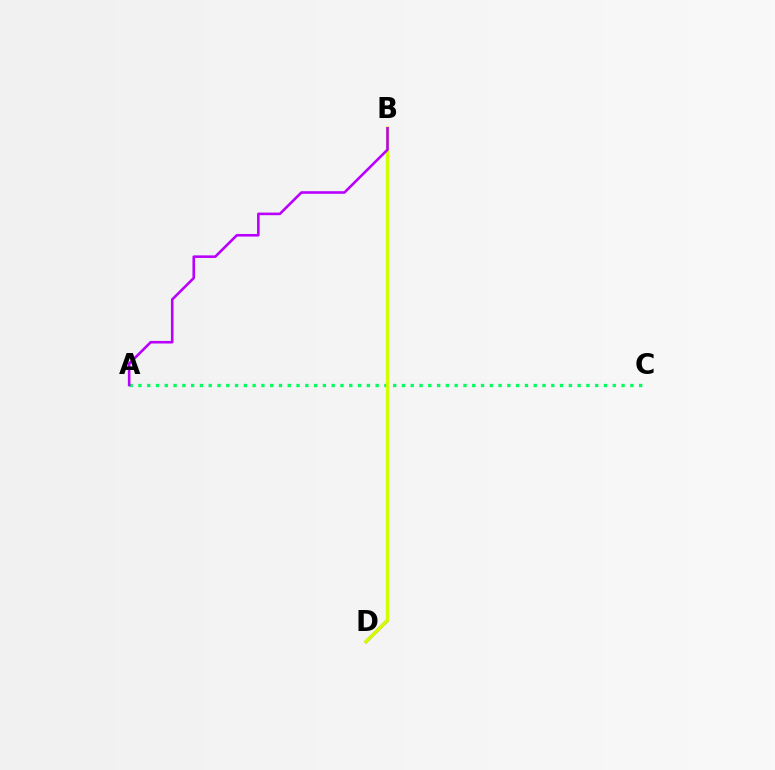{('B', 'D'): [{'color': '#ff0000', 'line_style': 'solid', 'thickness': 2.09}, {'color': '#0074ff', 'line_style': 'dashed', 'thickness': 1.74}, {'color': '#d1ff00', 'line_style': 'solid', 'thickness': 2.36}], ('A', 'C'): [{'color': '#00ff5c', 'line_style': 'dotted', 'thickness': 2.39}], ('A', 'B'): [{'color': '#b900ff', 'line_style': 'solid', 'thickness': 1.87}]}